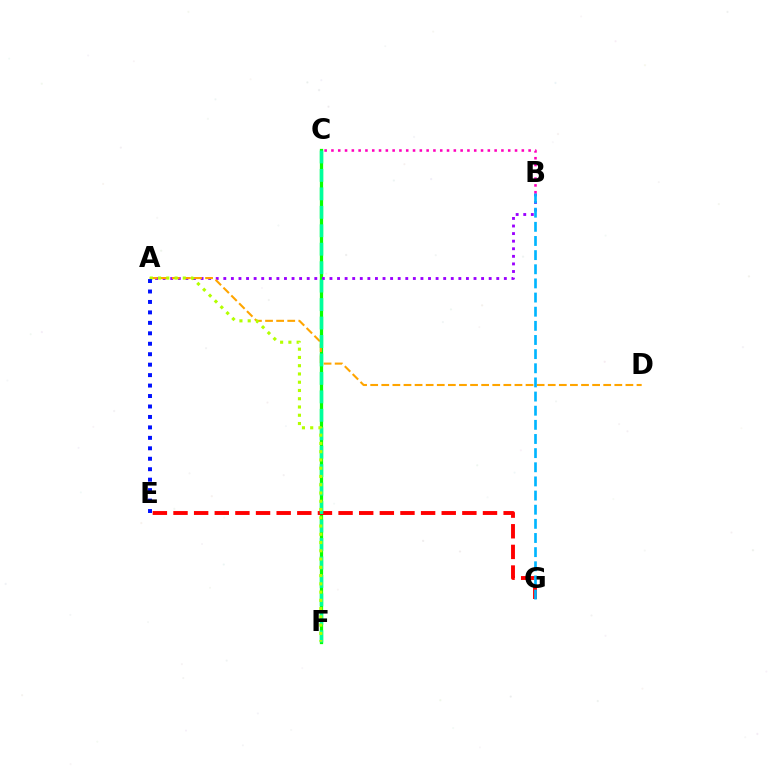{('C', 'F'): [{'color': '#08ff00', 'line_style': 'solid', 'thickness': 2.34}, {'color': '#00ff9d', 'line_style': 'dashed', 'thickness': 2.51}], ('A', 'B'): [{'color': '#9b00ff', 'line_style': 'dotted', 'thickness': 2.06}], ('E', 'G'): [{'color': '#ff0000', 'line_style': 'dashed', 'thickness': 2.8}], ('B', 'C'): [{'color': '#ff00bd', 'line_style': 'dotted', 'thickness': 1.85}], ('A', 'D'): [{'color': '#ffa500', 'line_style': 'dashed', 'thickness': 1.51}], ('A', 'F'): [{'color': '#b3ff00', 'line_style': 'dotted', 'thickness': 2.24}], ('B', 'G'): [{'color': '#00b5ff', 'line_style': 'dashed', 'thickness': 1.92}], ('A', 'E'): [{'color': '#0010ff', 'line_style': 'dotted', 'thickness': 2.84}]}